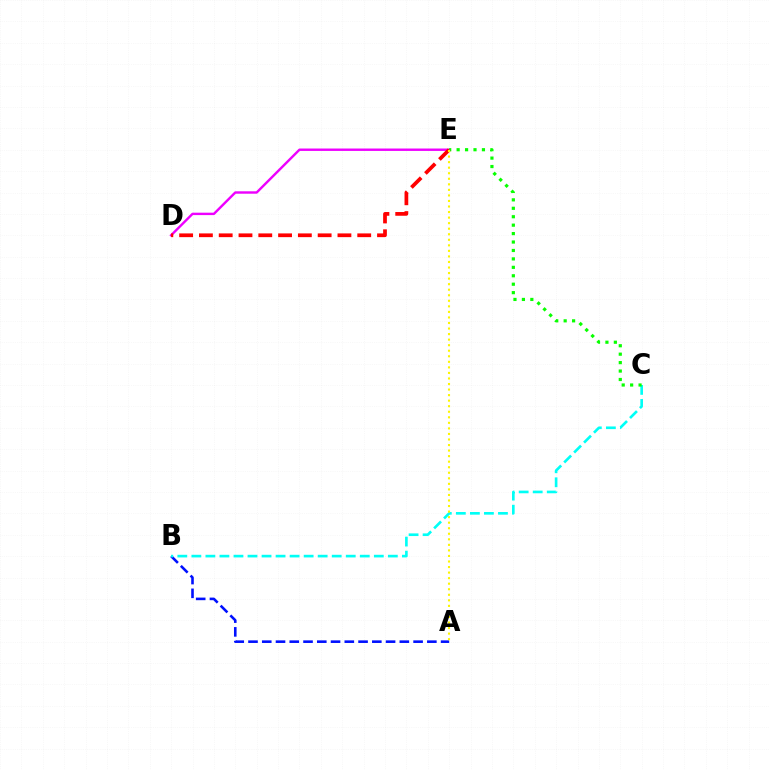{('D', 'E'): [{'color': '#ee00ff', 'line_style': 'solid', 'thickness': 1.74}, {'color': '#ff0000', 'line_style': 'dashed', 'thickness': 2.69}], ('A', 'B'): [{'color': '#0010ff', 'line_style': 'dashed', 'thickness': 1.87}], ('B', 'C'): [{'color': '#00fff6', 'line_style': 'dashed', 'thickness': 1.91}], ('C', 'E'): [{'color': '#08ff00', 'line_style': 'dotted', 'thickness': 2.29}], ('A', 'E'): [{'color': '#fcf500', 'line_style': 'dotted', 'thickness': 1.51}]}